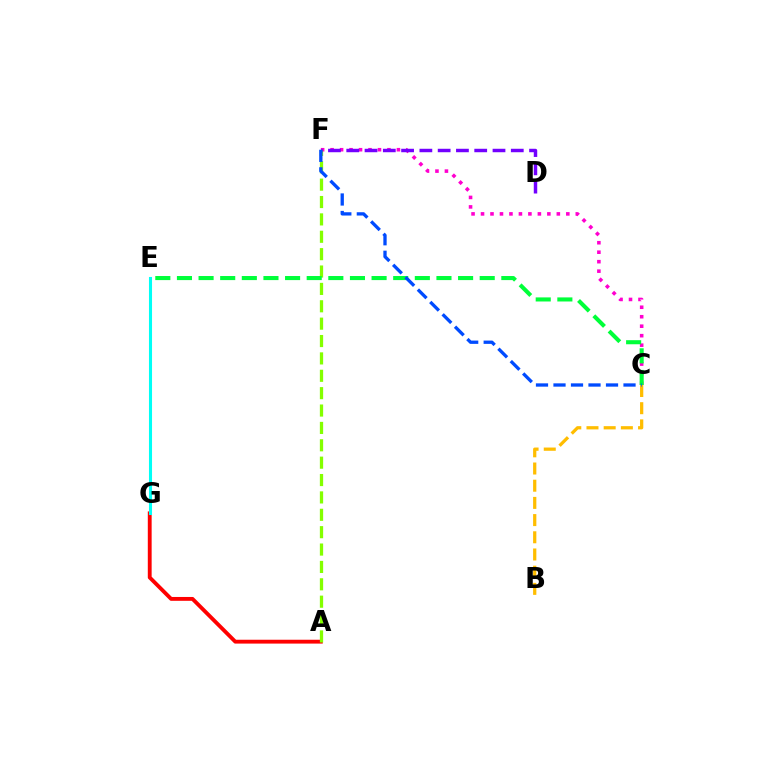{('C', 'F'): [{'color': '#ff00cf', 'line_style': 'dotted', 'thickness': 2.57}, {'color': '#004bff', 'line_style': 'dashed', 'thickness': 2.38}], ('B', 'C'): [{'color': '#ffbd00', 'line_style': 'dashed', 'thickness': 2.34}], ('A', 'G'): [{'color': '#ff0000', 'line_style': 'solid', 'thickness': 2.77}], ('A', 'F'): [{'color': '#84ff00', 'line_style': 'dashed', 'thickness': 2.36}], ('E', 'G'): [{'color': '#00fff6', 'line_style': 'solid', 'thickness': 2.21}], ('D', 'F'): [{'color': '#7200ff', 'line_style': 'dashed', 'thickness': 2.48}], ('C', 'E'): [{'color': '#00ff39', 'line_style': 'dashed', 'thickness': 2.94}]}